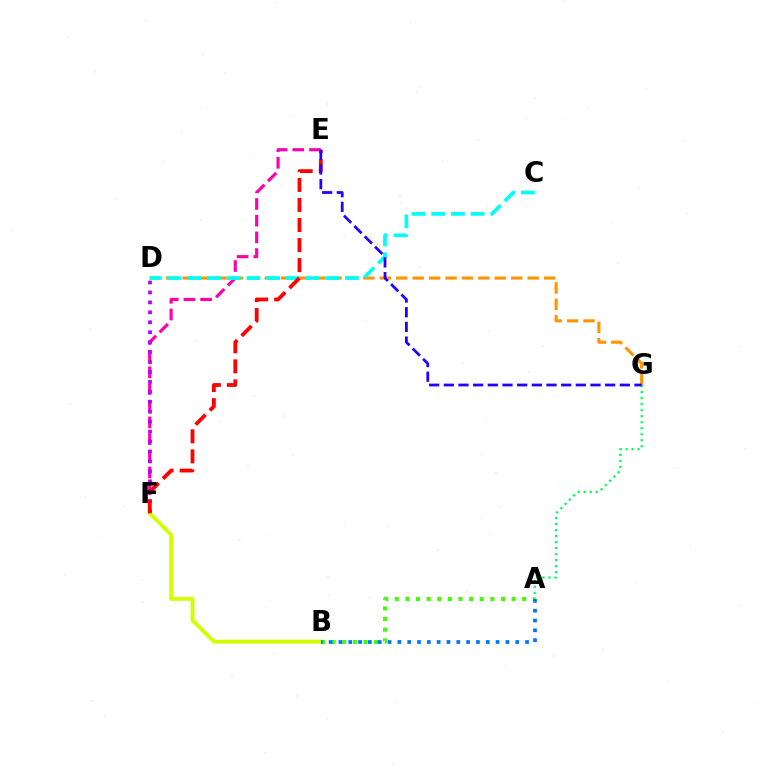{('D', 'G'): [{'color': '#ff9400', 'line_style': 'dashed', 'thickness': 2.23}], ('E', 'F'): [{'color': '#ff00ac', 'line_style': 'dashed', 'thickness': 2.27}, {'color': '#ff0000', 'line_style': 'dashed', 'thickness': 2.72}], ('D', 'F'): [{'color': '#b900ff', 'line_style': 'dotted', 'thickness': 2.7}], ('C', 'D'): [{'color': '#00fff6', 'line_style': 'dashed', 'thickness': 2.68}], ('B', 'F'): [{'color': '#d1ff00', 'line_style': 'solid', 'thickness': 2.8}], ('A', 'G'): [{'color': '#00ff5c', 'line_style': 'dotted', 'thickness': 1.63}], ('A', 'B'): [{'color': '#3dff00', 'line_style': 'dotted', 'thickness': 2.88}, {'color': '#0074ff', 'line_style': 'dotted', 'thickness': 2.67}], ('E', 'G'): [{'color': '#2500ff', 'line_style': 'dashed', 'thickness': 1.99}]}